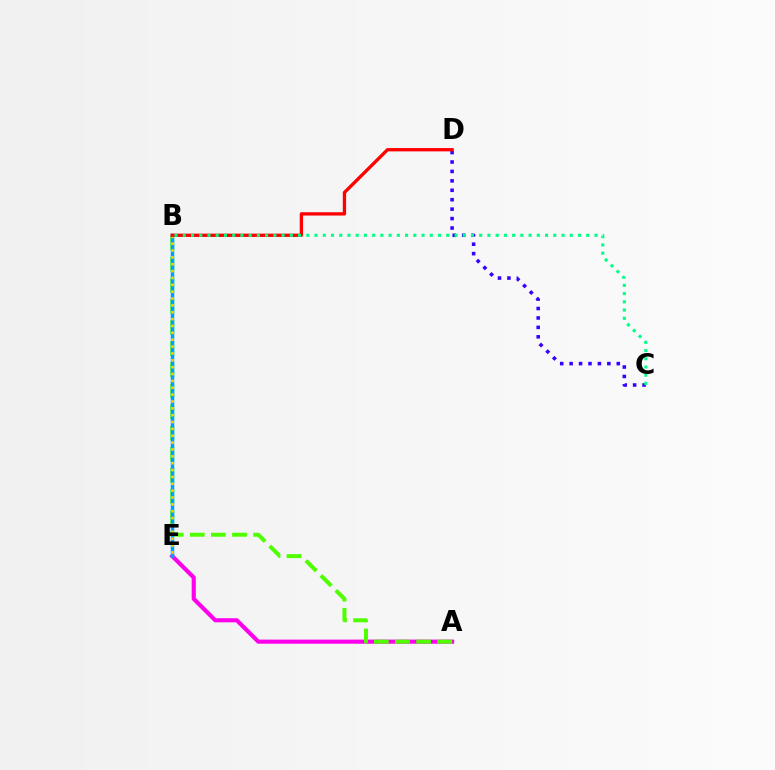{('A', 'E'): [{'color': '#ff00ed', 'line_style': 'solid', 'thickness': 2.97}], ('A', 'B'): [{'color': '#4fff00', 'line_style': 'dashed', 'thickness': 2.87}], ('B', 'E'): [{'color': '#009eff', 'line_style': 'solid', 'thickness': 2.51}, {'color': '#ffd500', 'line_style': 'dotted', 'thickness': 1.86}], ('C', 'D'): [{'color': '#3700ff', 'line_style': 'dotted', 'thickness': 2.56}], ('B', 'D'): [{'color': '#ff0000', 'line_style': 'solid', 'thickness': 2.39}], ('B', 'C'): [{'color': '#00ff86', 'line_style': 'dotted', 'thickness': 2.24}]}